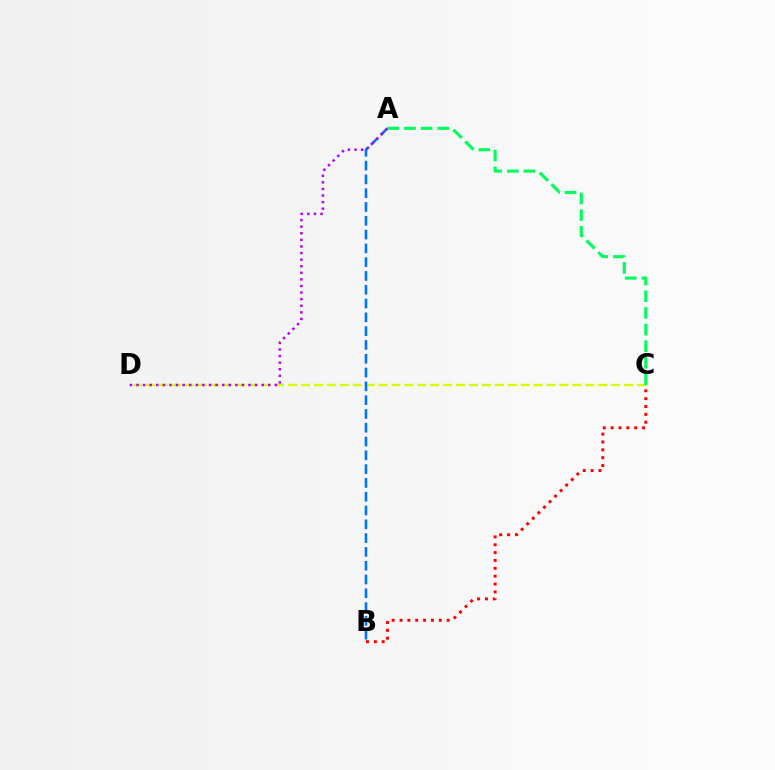{('C', 'D'): [{'color': '#d1ff00', 'line_style': 'dashed', 'thickness': 1.76}], ('A', 'B'): [{'color': '#0074ff', 'line_style': 'dashed', 'thickness': 1.87}], ('A', 'D'): [{'color': '#b900ff', 'line_style': 'dotted', 'thickness': 1.79}], ('A', 'C'): [{'color': '#00ff5c', 'line_style': 'dashed', 'thickness': 2.26}], ('B', 'C'): [{'color': '#ff0000', 'line_style': 'dotted', 'thickness': 2.13}]}